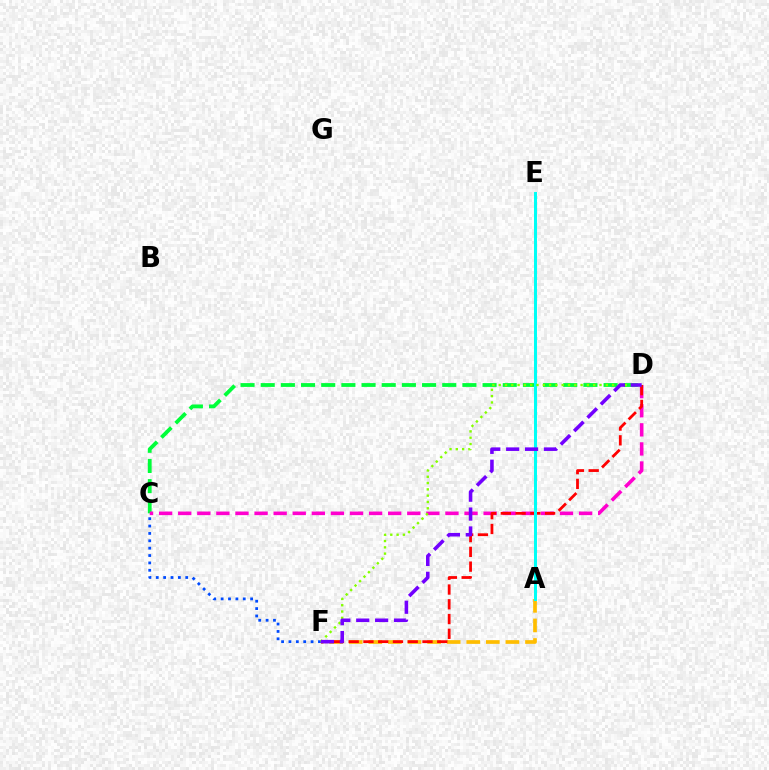{('C', 'F'): [{'color': '#004bff', 'line_style': 'dotted', 'thickness': 2.0}], ('A', 'F'): [{'color': '#ffbd00', 'line_style': 'dashed', 'thickness': 2.66}], ('C', 'D'): [{'color': '#00ff39', 'line_style': 'dashed', 'thickness': 2.74}, {'color': '#ff00cf', 'line_style': 'dashed', 'thickness': 2.59}], ('D', 'F'): [{'color': '#ff0000', 'line_style': 'dashed', 'thickness': 2.01}, {'color': '#84ff00', 'line_style': 'dotted', 'thickness': 1.71}, {'color': '#7200ff', 'line_style': 'dashed', 'thickness': 2.57}], ('A', 'E'): [{'color': '#00fff6', 'line_style': 'solid', 'thickness': 2.18}]}